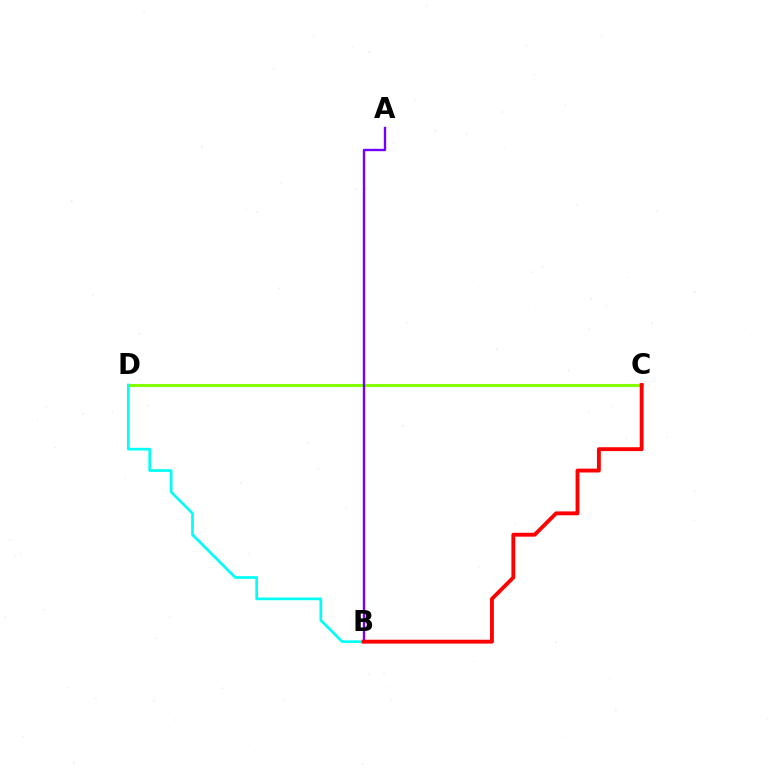{('C', 'D'): [{'color': '#84ff00', 'line_style': 'solid', 'thickness': 2.21}], ('A', 'B'): [{'color': '#7200ff', 'line_style': 'solid', 'thickness': 1.7}], ('B', 'D'): [{'color': '#00fff6', 'line_style': 'solid', 'thickness': 1.94}], ('B', 'C'): [{'color': '#ff0000', 'line_style': 'solid', 'thickness': 2.78}]}